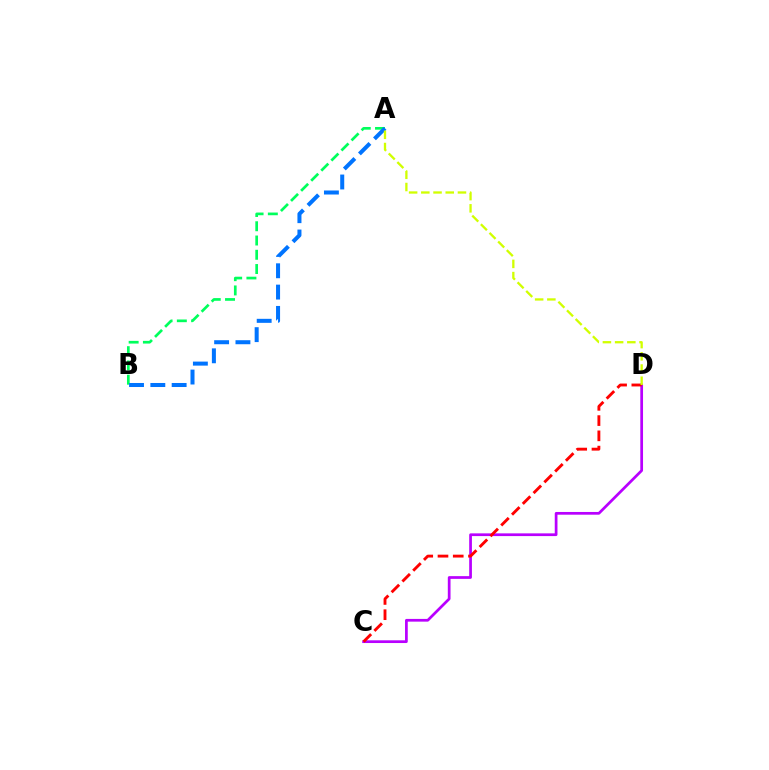{('C', 'D'): [{'color': '#b900ff', 'line_style': 'solid', 'thickness': 1.96}, {'color': '#ff0000', 'line_style': 'dashed', 'thickness': 2.07}], ('A', 'B'): [{'color': '#00ff5c', 'line_style': 'dashed', 'thickness': 1.94}, {'color': '#0074ff', 'line_style': 'dashed', 'thickness': 2.9}], ('A', 'D'): [{'color': '#d1ff00', 'line_style': 'dashed', 'thickness': 1.66}]}